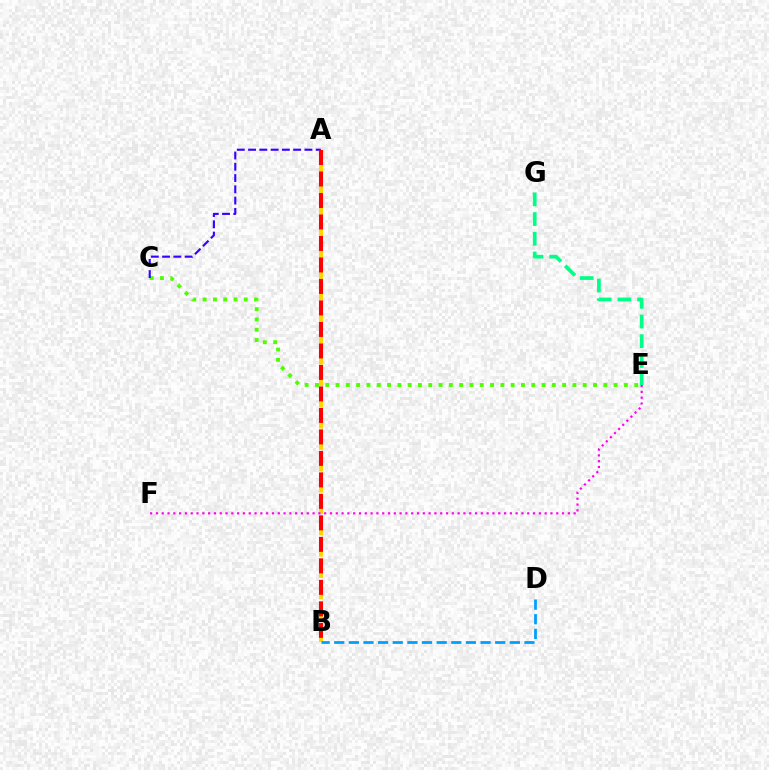{('E', 'G'): [{'color': '#00ff86', 'line_style': 'dashed', 'thickness': 2.67}], ('C', 'E'): [{'color': '#4fff00', 'line_style': 'dotted', 'thickness': 2.8}], ('A', 'B'): [{'color': '#ffd500', 'line_style': 'dashed', 'thickness': 2.9}, {'color': '#ff0000', 'line_style': 'dashed', 'thickness': 2.92}], ('E', 'F'): [{'color': '#ff00ed', 'line_style': 'dotted', 'thickness': 1.58}], ('A', 'C'): [{'color': '#3700ff', 'line_style': 'dashed', 'thickness': 1.53}], ('B', 'D'): [{'color': '#009eff', 'line_style': 'dashed', 'thickness': 1.99}]}